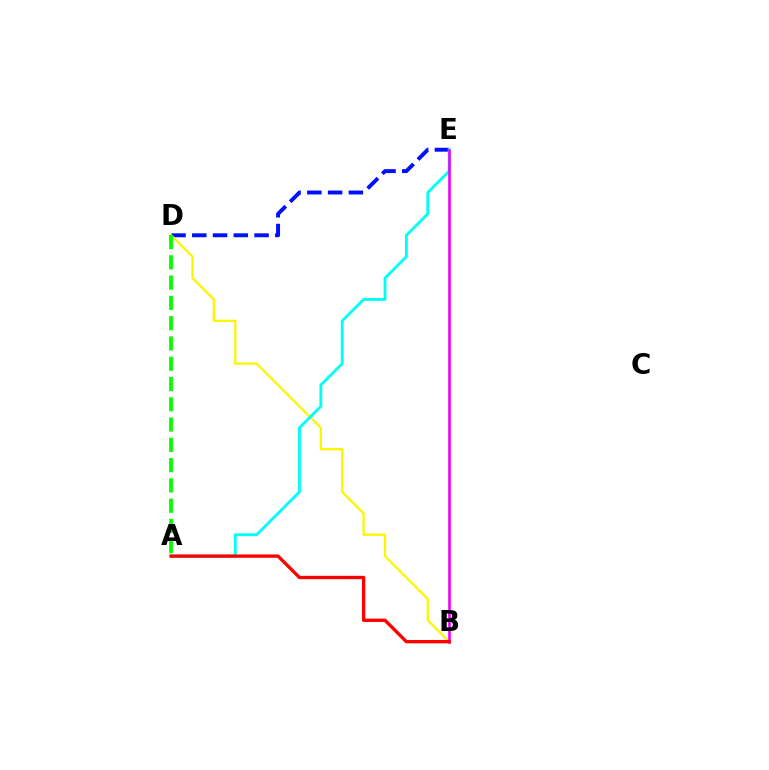{('D', 'E'): [{'color': '#0010ff', 'line_style': 'dashed', 'thickness': 2.82}], ('B', 'D'): [{'color': '#fcf500', 'line_style': 'solid', 'thickness': 1.65}], ('A', 'E'): [{'color': '#00fff6', 'line_style': 'solid', 'thickness': 2.05}], ('B', 'E'): [{'color': '#ee00ff', 'line_style': 'solid', 'thickness': 1.88}], ('A', 'D'): [{'color': '#08ff00', 'line_style': 'dashed', 'thickness': 2.75}], ('A', 'B'): [{'color': '#ff0000', 'line_style': 'solid', 'thickness': 2.4}]}